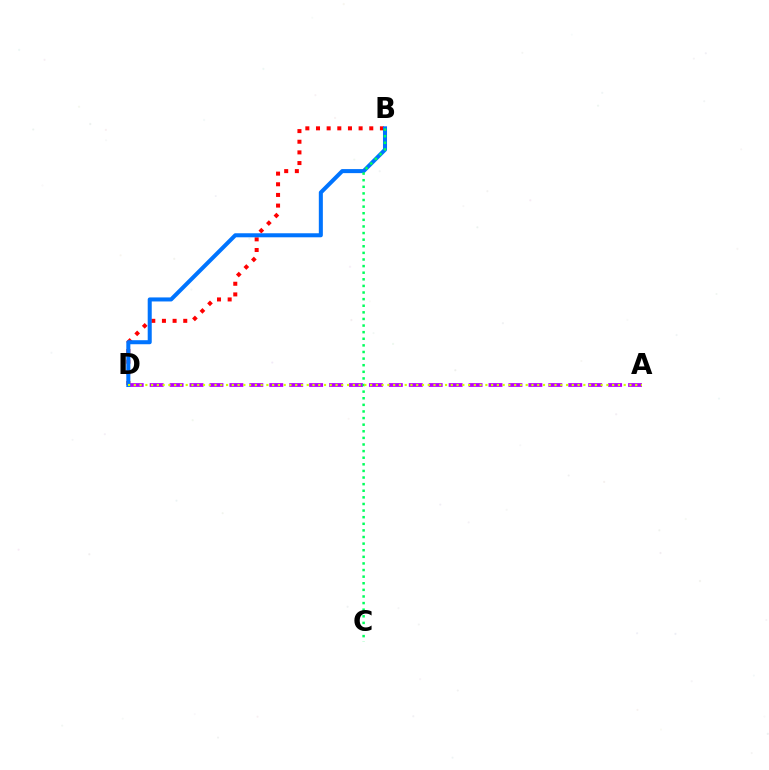{('B', 'D'): [{'color': '#ff0000', 'line_style': 'dotted', 'thickness': 2.89}, {'color': '#0074ff', 'line_style': 'solid', 'thickness': 2.91}], ('A', 'D'): [{'color': '#b900ff', 'line_style': 'dashed', 'thickness': 2.71}, {'color': '#d1ff00', 'line_style': 'dotted', 'thickness': 1.57}], ('B', 'C'): [{'color': '#00ff5c', 'line_style': 'dotted', 'thickness': 1.8}]}